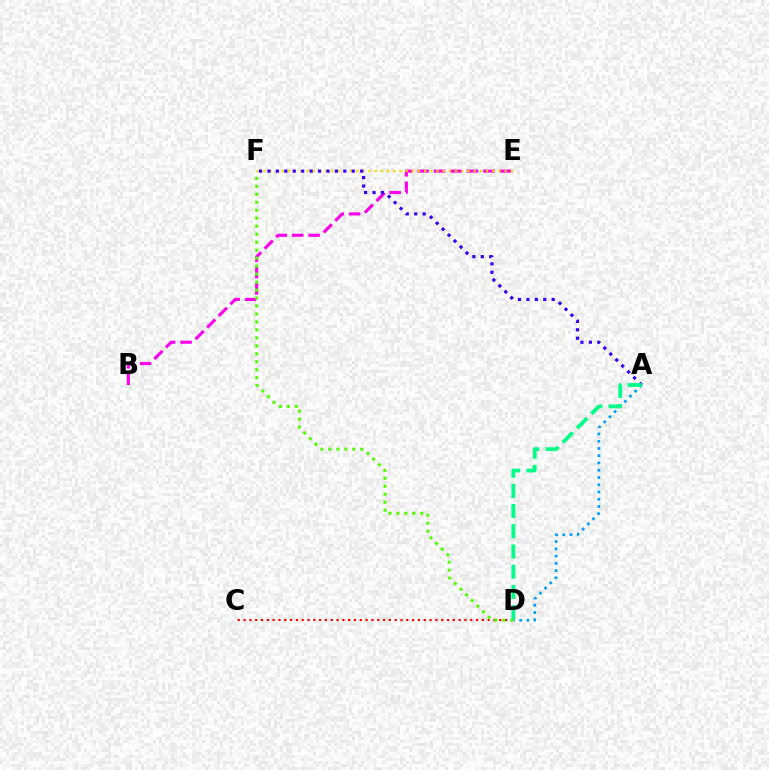{('A', 'D'): [{'color': '#009eff', 'line_style': 'dotted', 'thickness': 1.97}, {'color': '#00ff86', 'line_style': 'dashed', 'thickness': 2.75}], ('C', 'D'): [{'color': '#ff0000', 'line_style': 'dotted', 'thickness': 1.58}], ('B', 'E'): [{'color': '#ff00ed', 'line_style': 'dashed', 'thickness': 2.24}], ('D', 'F'): [{'color': '#4fff00', 'line_style': 'dotted', 'thickness': 2.17}], ('E', 'F'): [{'color': '#ffd500', 'line_style': 'dotted', 'thickness': 1.68}], ('A', 'F'): [{'color': '#3700ff', 'line_style': 'dotted', 'thickness': 2.29}]}